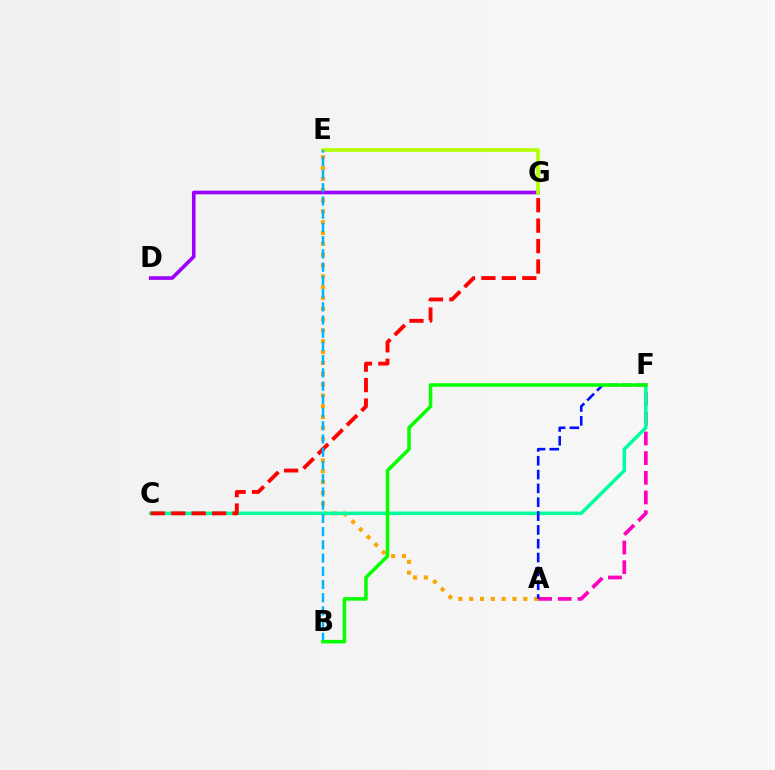{('A', 'E'): [{'color': '#ffa500', 'line_style': 'dotted', 'thickness': 2.94}], ('D', 'G'): [{'color': '#9b00ff', 'line_style': 'solid', 'thickness': 2.61}], ('A', 'F'): [{'color': '#ff00bd', 'line_style': 'dashed', 'thickness': 2.67}, {'color': '#0010ff', 'line_style': 'dashed', 'thickness': 1.88}], ('C', 'F'): [{'color': '#00ff9d', 'line_style': 'solid', 'thickness': 2.53}], ('E', 'G'): [{'color': '#b3ff00', 'line_style': 'solid', 'thickness': 2.6}], ('C', 'G'): [{'color': '#ff0000', 'line_style': 'dashed', 'thickness': 2.78}], ('B', 'E'): [{'color': '#00b5ff', 'line_style': 'dashed', 'thickness': 1.8}], ('B', 'F'): [{'color': '#08ff00', 'line_style': 'solid', 'thickness': 2.55}]}